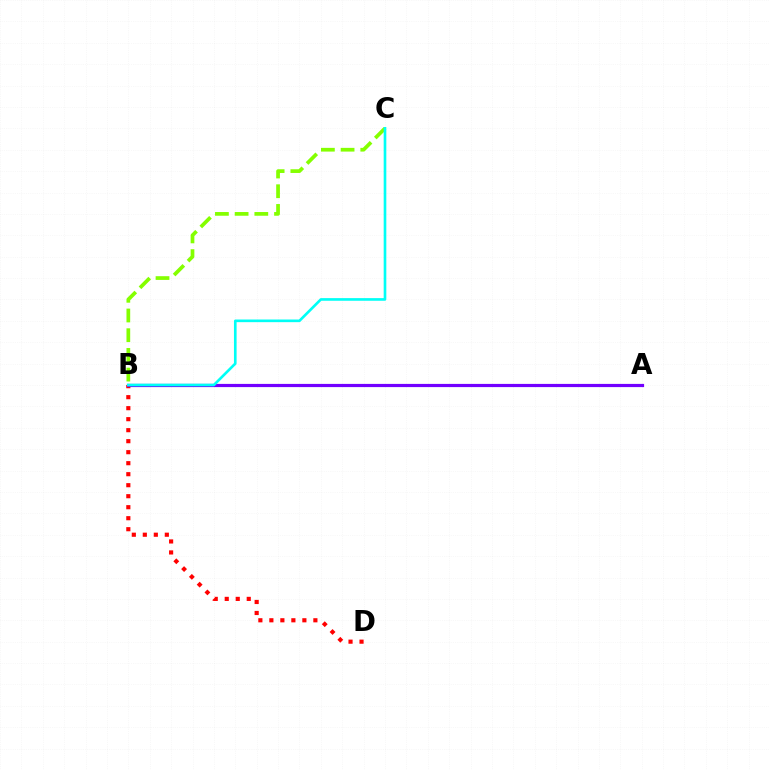{('B', 'C'): [{'color': '#84ff00', 'line_style': 'dashed', 'thickness': 2.68}, {'color': '#00fff6', 'line_style': 'solid', 'thickness': 1.91}], ('B', 'D'): [{'color': '#ff0000', 'line_style': 'dotted', 'thickness': 2.99}], ('A', 'B'): [{'color': '#7200ff', 'line_style': 'solid', 'thickness': 2.3}]}